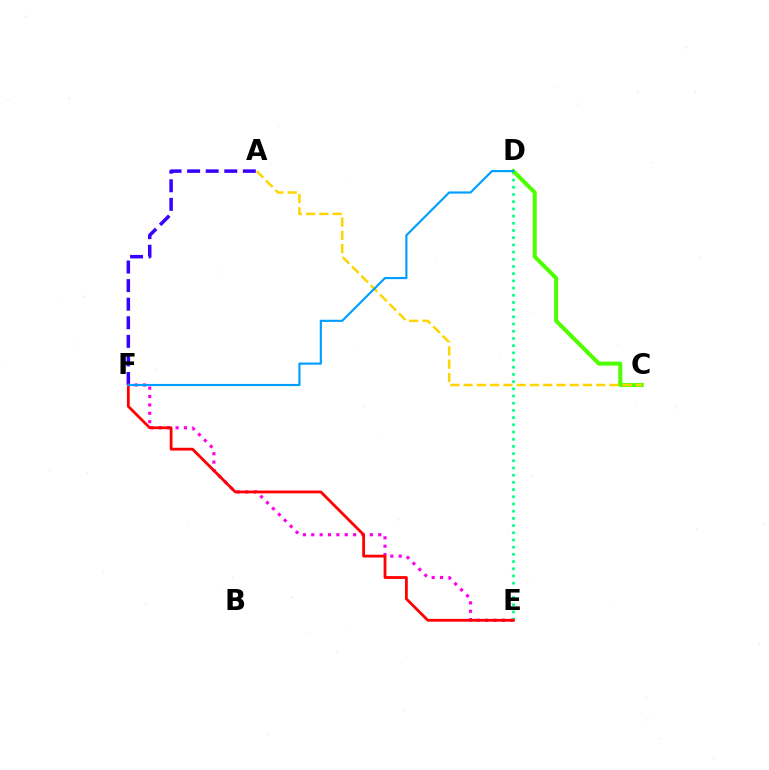{('A', 'F'): [{'color': '#3700ff', 'line_style': 'dashed', 'thickness': 2.52}], ('E', 'F'): [{'color': '#ff00ed', 'line_style': 'dotted', 'thickness': 2.27}, {'color': '#ff0000', 'line_style': 'solid', 'thickness': 2.01}], ('D', 'E'): [{'color': '#00ff86', 'line_style': 'dotted', 'thickness': 1.96}], ('C', 'D'): [{'color': '#4fff00', 'line_style': 'solid', 'thickness': 2.92}], ('A', 'C'): [{'color': '#ffd500', 'line_style': 'dashed', 'thickness': 1.8}], ('D', 'F'): [{'color': '#009eff', 'line_style': 'solid', 'thickness': 1.55}]}